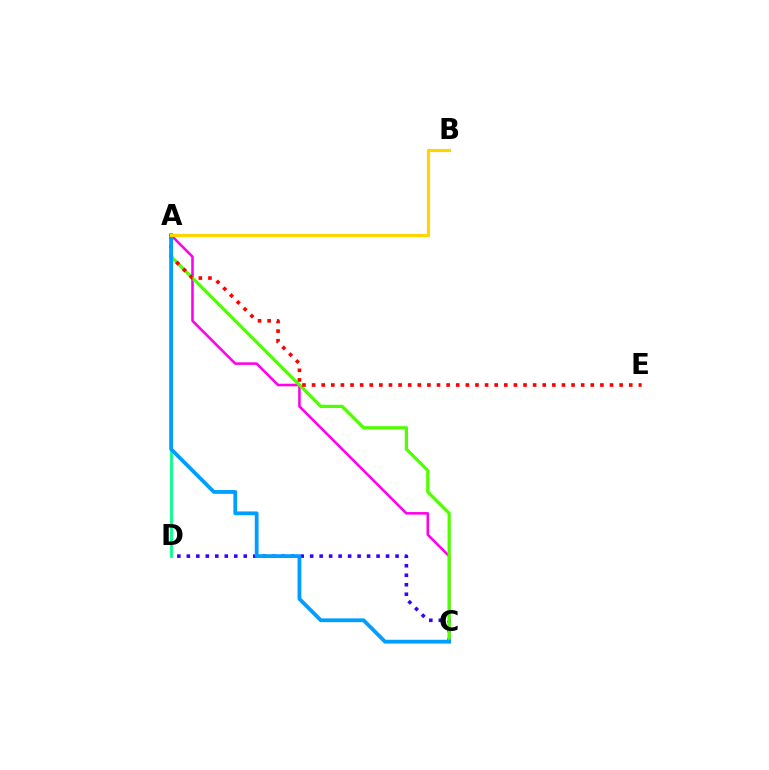{('A', 'D'): [{'color': '#00ff86', 'line_style': 'solid', 'thickness': 1.98}], ('A', 'C'): [{'color': '#ff00ed', 'line_style': 'solid', 'thickness': 1.85}, {'color': '#4fff00', 'line_style': 'solid', 'thickness': 2.32}, {'color': '#009eff', 'line_style': 'solid', 'thickness': 2.73}], ('C', 'D'): [{'color': '#3700ff', 'line_style': 'dotted', 'thickness': 2.58}], ('A', 'E'): [{'color': '#ff0000', 'line_style': 'dotted', 'thickness': 2.61}], ('A', 'B'): [{'color': '#ffd500', 'line_style': 'solid', 'thickness': 2.27}]}